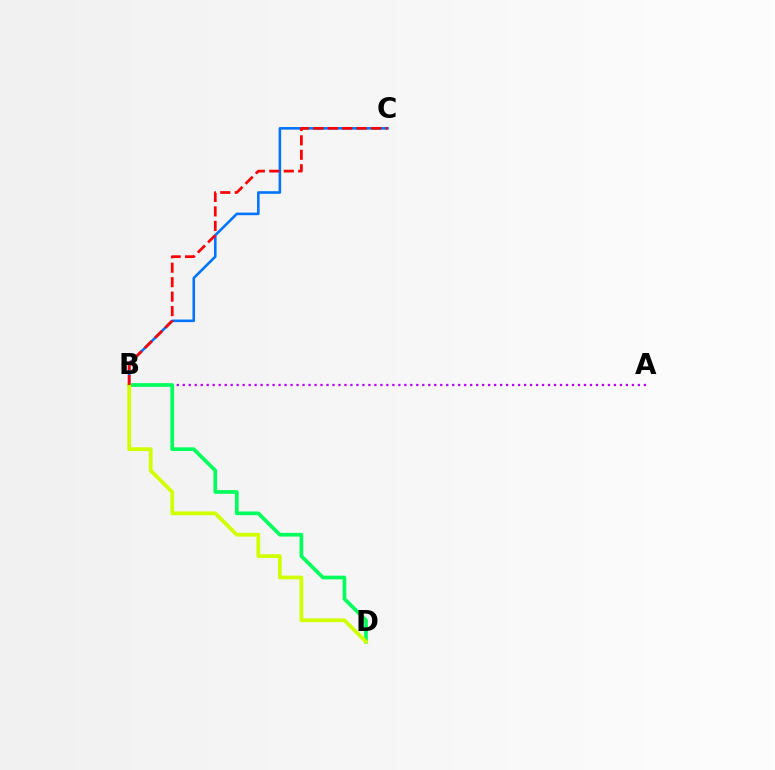{('B', 'C'): [{'color': '#0074ff', 'line_style': 'solid', 'thickness': 1.87}, {'color': '#ff0000', 'line_style': 'dashed', 'thickness': 1.96}], ('A', 'B'): [{'color': '#b900ff', 'line_style': 'dotted', 'thickness': 1.63}], ('B', 'D'): [{'color': '#00ff5c', 'line_style': 'solid', 'thickness': 2.66}, {'color': '#d1ff00', 'line_style': 'solid', 'thickness': 2.72}]}